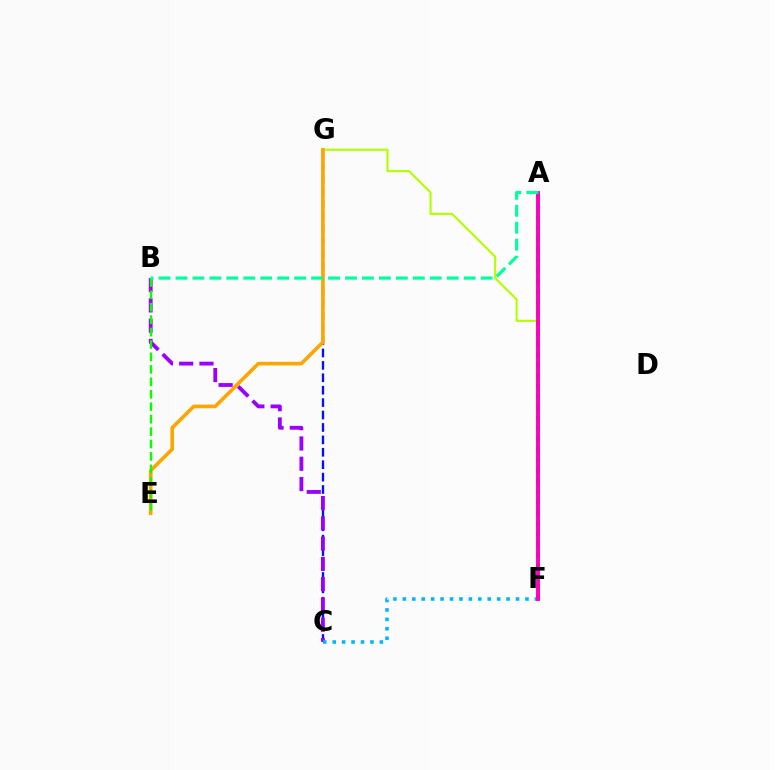{('F', 'G'): [{'color': '#b3ff00', 'line_style': 'solid', 'thickness': 1.53}], ('C', 'G'): [{'color': '#0010ff', 'line_style': 'dashed', 'thickness': 1.69}], ('B', 'C'): [{'color': '#9b00ff', 'line_style': 'dashed', 'thickness': 2.75}], ('C', 'F'): [{'color': '#00b5ff', 'line_style': 'dotted', 'thickness': 2.56}], ('E', 'G'): [{'color': '#ffa500', 'line_style': 'solid', 'thickness': 2.6}], ('A', 'F'): [{'color': '#ff0000', 'line_style': 'dotted', 'thickness': 2.86}, {'color': '#ff00bd', 'line_style': 'solid', 'thickness': 2.81}], ('B', 'E'): [{'color': '#08ff00', 'line_style': 'dashed', 'thickness': 1.69}], ('A', 'B'): [{'color': '#00ff9d', 'line_style': 'dashed', 'thickness': 2.3}]}